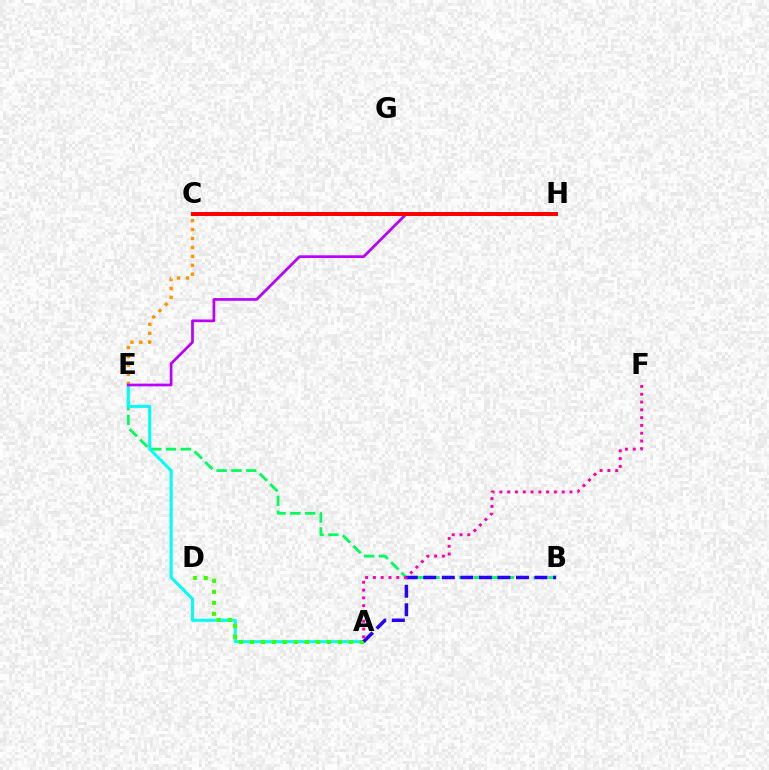{('B', 'E'): [{'color': '#00ff5c', 'line_style': 'dashed', 'thickness': 2.02}], ('A', 'E'): [{'color': '#00fff6', 'line_style': 'solid', 'thickness': 2.2}], ('C', 'H'): [{'color': '#0074ff', 'line_style': 'solid', 'thickness': 1.63}, {'color': '#d1ff00', 'line_style': 'dotted', 'thickness': 2.75}, {'color': '#ff0000', 'line_style': 'solid', 'thickness': 2.86}], ('A', 'D'): [{'color': '#3dff00', 'line_style': 'dotted', 'thickness': 2.99}], ('C', 'E'): [{'color': '#ff9400', 'line_style': 'dotted', 'thickness': 2.43}], ('E', 'H'): [{'color': '#b900ff', 'line_style': 'solid', 'thickness': 1.96}], ('A', 'B'): [{'color': '#2500ff', 'line_style': 'dashed', 'thickness': 2.52}], ('A', 'F'): [{'color': '#ff00ac', 'line_style': 'dotted', 'thickness': 2.12}]}